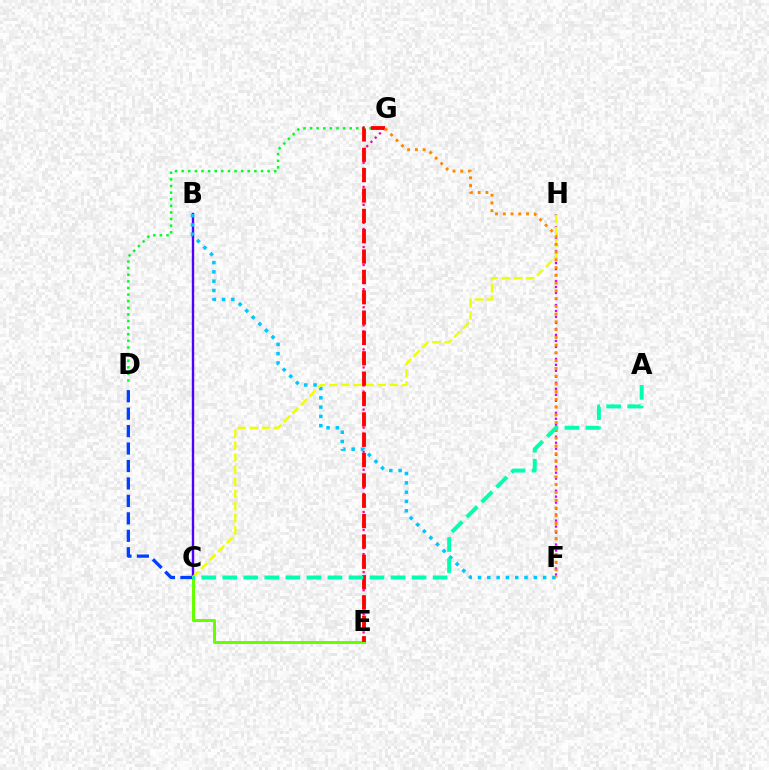{('D', 'G'): [{'color': '#00ff27', 'line_style': 'dotted', 'thickness': 1.8}], ('B', 'C'): [{'color': '#4f00ff', 'line_style': 'solid', 'thickness': 1.72}], ('C', 'E'): [{'color': '#66ff00', 'line_style': 'solid', 'thickness': 2.14}], ('F', 'H'): [{'color': '#d600ff', 'line_style': 'dotted', 'thickness': 1.63}], ('B', 'F'): [{'color': '#00c7ff', 'line_style': 'dotted', 'thickness': 2.53}], ('E', 'G'): [{'color': '#ff00a0', 'line_style': 'dotted', 'thickness': 1.64}, {'color': '#ff0000', 'line_style': 'dashed', 'thickness': 2.76}], ('C', 'D'): [{'color': '#003fff', 'line_style': 'dashed', 'thickness': 2.37}], ('C', 'H'): [{'color': '#eeff00', 'line_style': 'dashed', 'thickness': 1.65}], ('F', 'G'): [{'color': '#ff8800', 'line_style': 'dotted', 'thickness': 2.11}], ('A', 'C'): [{'color': '#00ffaf', 'line_style': 'dashed', 'thickness': 2.86}]}